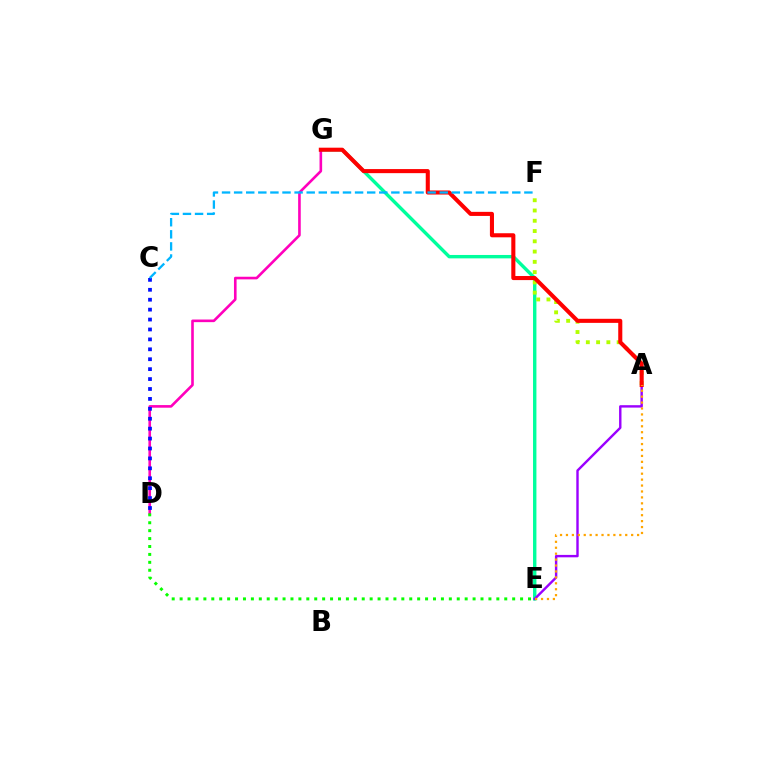{('E', 'G'): [{'color': '#00ff9d', 'line_style': 'solid', 'thickness': 2.44}], ('A', 'E'): [{'color': '#9b00ff', 'line_style': 'solid', 'thickness': 1.73}, {'color': '#ffa500', 'line_style': 'dotted', 'thickness': 1.61}], ('A', 'F'): [{'color': '#b3ff00', 'line_style': 'dotted', 'thickness': 2.79}], ('D', 'G'): [{'color': '#ff00bd', 'line_style': 'solid', 'thickness': 1.89}], ('C', 'D'): [{'color': '#0010ff', 'line_style': 'dotted', 'thickness': 2.7}], ('D', 'E'): [{'color': '#08ff00', 'line_style': 'dotted', 'thickness': 2.15}], ('A', 'G'): [{'color': '#ff0000', 'line_style': 'solid', 'thickness': 2.93}], ('C', 'F'): [{'color': '#00b5ff', 'line_style': 'dashed', 'thickness': 1.64}]}